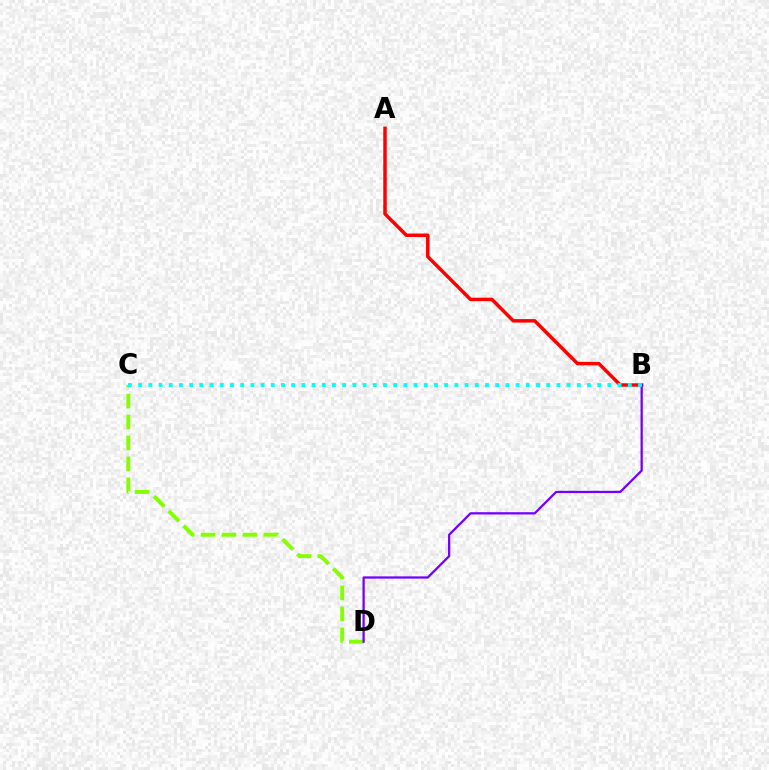{('A', 'B'): [{'color': '#ff0000', 'line_style': 'solid', 'thickness': 2.5}], ('C', 'D'): [{'color': '#84ff00', 'line_style': 'dashed', 'thickness': 2.84}], ('B', 'D'): [{'color': '#7200ff', 'line_style': 'solid', 'thickness': 1.63}], ('B', 'C'): [{'color': '#00fff6', 'line_style': 'dotted', 'thickness': 2.77}]}